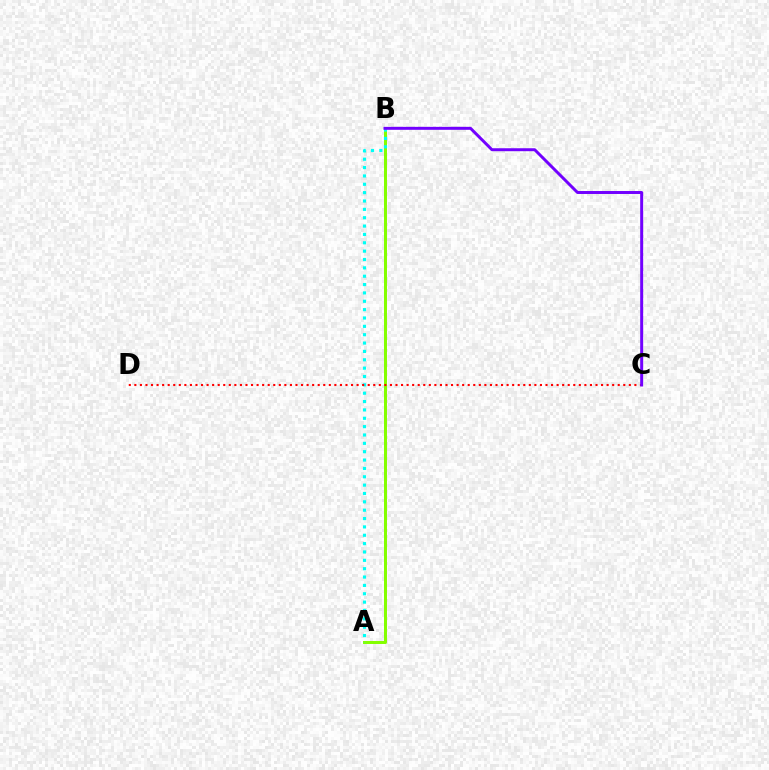{('A', 'B'): [{'color': '#84ff00', 'line_style': 'solid', 'thickness': 2.15}, {'color': '#00fff6', 'line_style': 'dotted', 'thickness': 2.27}], ('C', 'D'): [{'color': '#ff0000', 'line_style': 'dotted', 'thickness': 1.51}], ('B', 'C'): [{'color': '#7200ff', 'line_style': 'solid', 'thickness': 2.13}]}